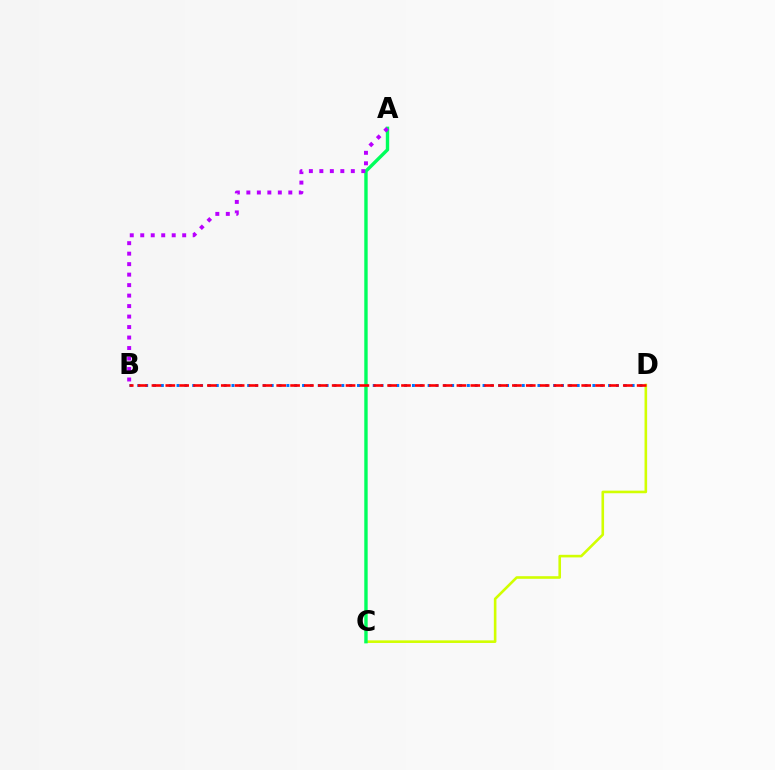{('B', 'D'): [{'color': '#0074ff', 'line_style': 'dotted', 'thickness': 2.13}, {'color': '#ff0000', 'line_style': 'dashed', 'thickness': 1.88}], ('C', 'D'): [{'color': '#d1ff00', 'line_style': 'solid', 'thickness': 1.87}], ('A', 'C'): [{'color': '#00ff5c', 'line_style': 'solid', 'thickness': 2.44}], ('A', 'B'): [{'color': '#b900ff', 'line_style': 'dotted', 'thickness': 2.85}]}